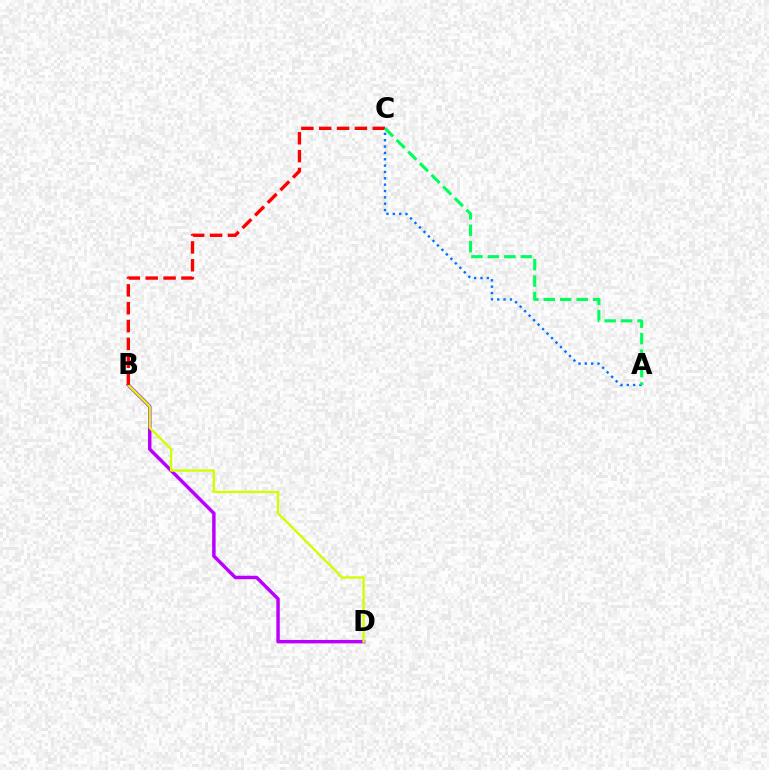{('B', 'D'): [{'color': '#b900ff', 'line_style': 'solid', 'thickness': 2.48}, {'color': '#d1ff00', 'line_style': 'solid', 'thickness': 1.7}], ('A', 'C'): [{'color': '#0074ff', 'line_style': 'dotted', 'thickness': 1.72}, {'color': '#00ff5c', 'line_style': 'dashed', 'thickness': 2.23}], ('B', 'C'): [{'color': '#ff0000', 'line_style': 'dashed', 'thickness': 2.43}]}